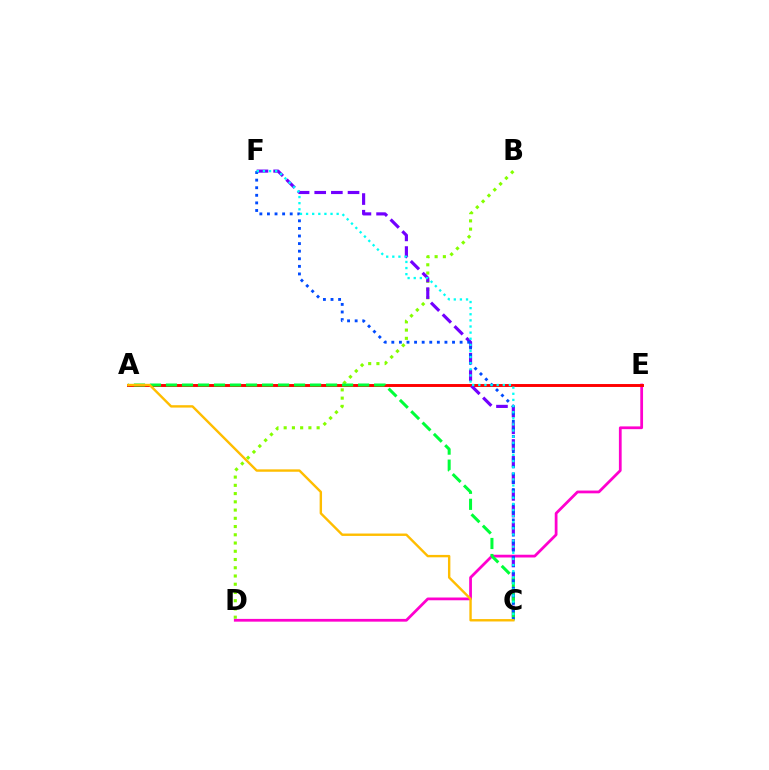{('B', 'D'): [{'color': '#84ff00', 'line_style': 'dotted', 'thickness': 2.24}], ('D', 'E'): [{'color': '#ff00cf', 'line_style': 'solid', 'thickness': 1.99}], ('A', 'E'): [{'color': '#ff0000', 'line_style': 'solid', 'thickness': 2.1}], ('C', 'F'): [{'color': '#7200ff', 'line_style': 'dashed', 'thickness': 2.26}, {'color': '#004bff', 'line_style': 'dotted', 'thickness': 2.06}, {'color': '#00fff6', 'line_style': 'dotted', 'thickness': 1.66}], ('A', 'C'): [{'color': '#00ff39', 'line_style': 'dashed', 'thickness': 2.18}, {'color': '#ffbd00', 'line_style': 'solid', 'thickness': 1.73}]}